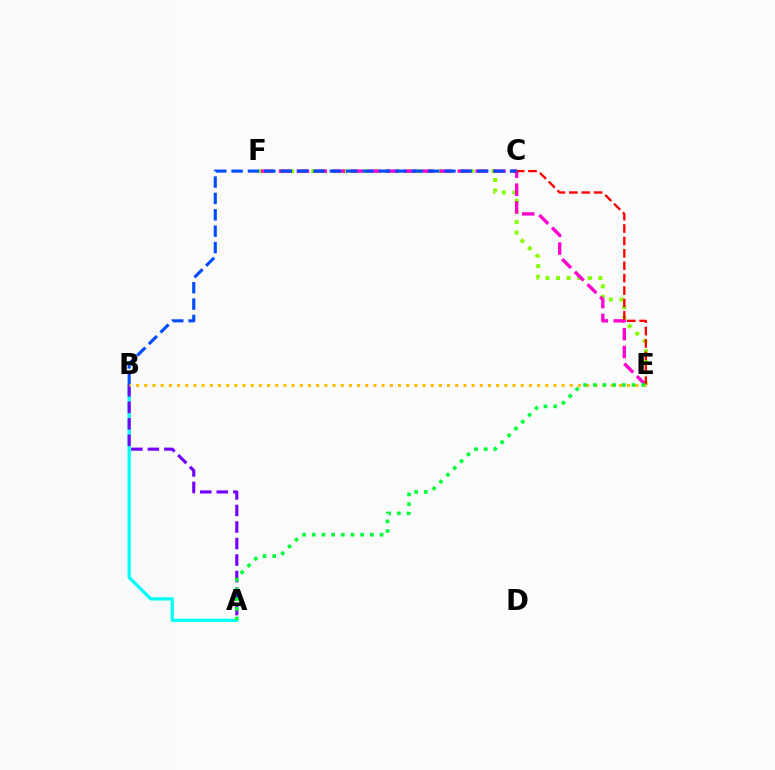{('E', 'F'): [{'color': '#84ff00', 'line_style': 'dotted', 'thickness': 2.88}, {'color': '#ff00cf', 'line_style': 'dashed', 'thickness': 2.43}], ('C', 'E'): [{'color': '#ff0000', 'line_style': 'dashed', 'thickness': 1.69}], ('A', 'B'): [{'color': '#00fff6', 'line_style': 'solid', 'thickness': 2.33}, {'color': '#7200ff', 'line_style': 'dashed', 'thickness': 2.24}], ('B', 'C'): [{'color': '#004bff', 'line_style': 'dashed', 'thickness': 2.22}], ('B', 'E'): [{'color': '#ffbd00', 'line_style': 'dotted', 'thickness': 2.22}], ('A', 'E'): [{'color': '#00ff39', 'line_style': 'dotted', 'thickness': 2.63}]}